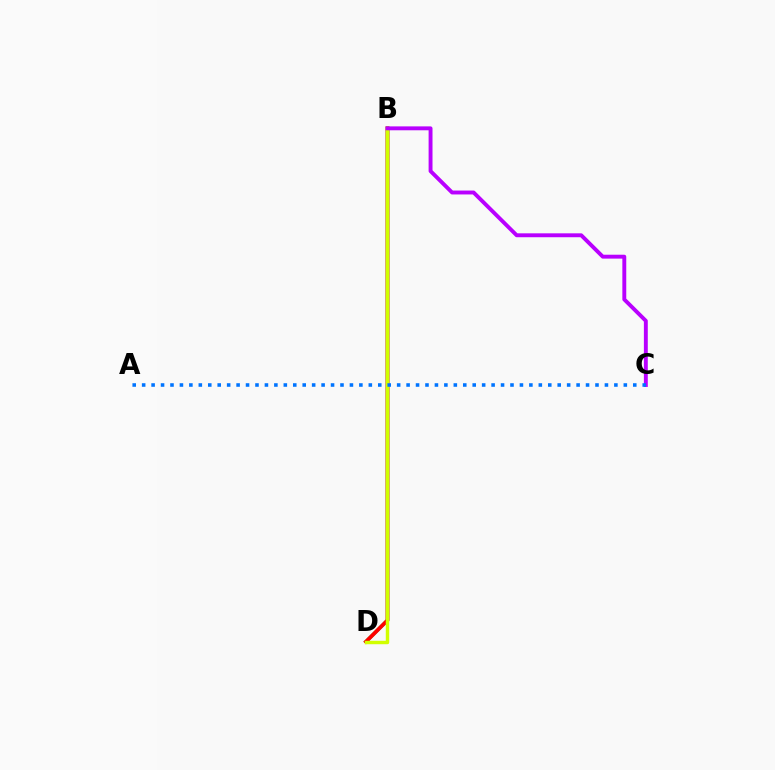{('B', 'D'): [{'color': '#00ff5c', 'line_style': 'solid', 'thickness': 2.46}, {'color': '#ff0000', 'line_style': 'solid', 'thickness': 2.73}, {'color': '#d1ff00', 'line_style': 'solid', 'thickness': 2.48}], ('B', 'C'): [{'color': '#b900ff', 'line_style': 'solid', 'thickness': 2.81}], ('A', 'C'): [{'color': '#0074ff', 'line_style': 'dotted', 'thickness': 2.57}]}